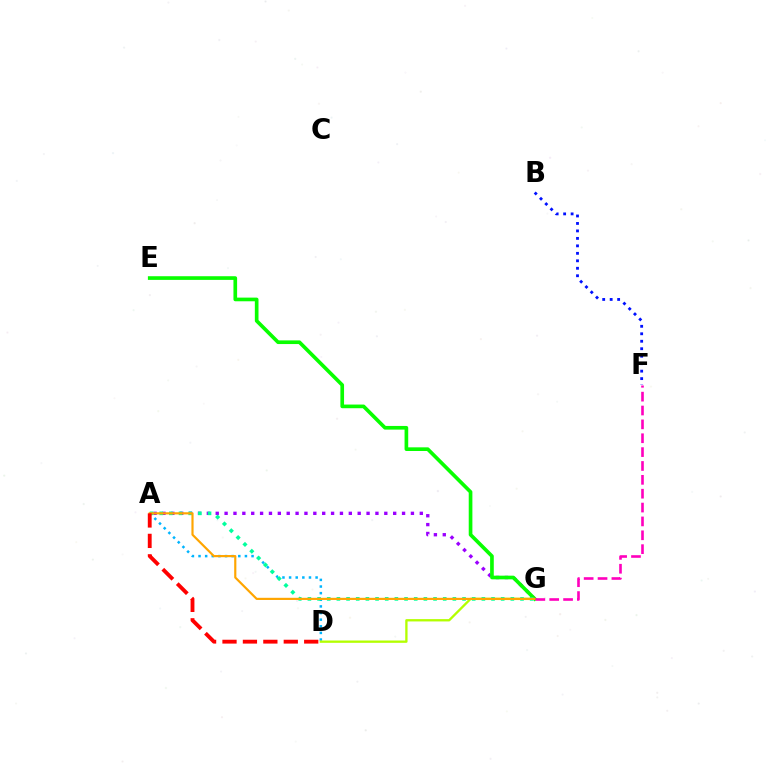{('A', 'G'): [{'color': '#9b00ff', 'line_style': 'dotted', 'thickness': 2.41}, {'color': '#00ff9d', 'line_style': 'dotted', 'thickness': 2.63}, {'color': '#ffa500', 'line_style': 'solid', 'thickness': 1.56}], ('A', 'D'): [{'color': '#00b5ff', 'line_style': 'dotted', 'thickness': 1.8}, {'color': '#ff0000', 'line_style': 'dashed', 'thickness': 2.77}], ('D', 'G'): [{'color': '#b3ff00', 'line_style': 'solid', 'thickness': 1.67}], ('E', 'G'): [{'color': '#08ff00', 'line_style': 'solid', 'thickness': 2.64}], ('B', 'F'): [{'color': '#0010ff', 'line_style': 'dotted', 'thickness': 2.03}], ('F', 'G'): [{'color': '#ff00bd', 'line_style': 'dashed', 'thickness': 1.88}]}